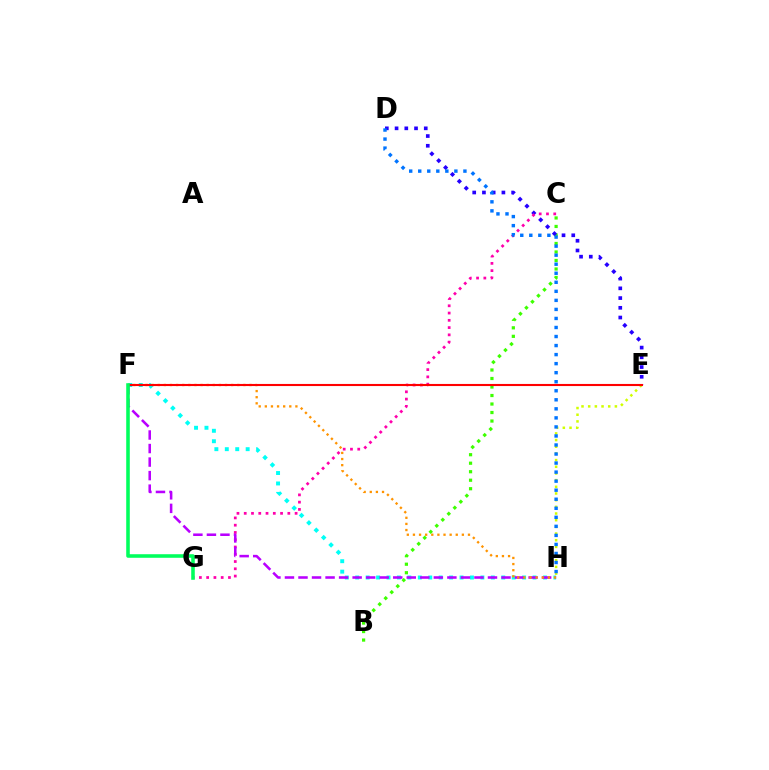{('B', 'C'): [{'color': '#3dff00', 'line_style': 'dotted', 'thickness': 2.31}], ('D', 'E'): [{'color': '#2500ff', 'line_style': 'dotted', 'thickness': 2.64}], ('C', 'G'): [{'color': '#ff00ac', 'line_style': 'dotted', 'thickness': 1.97}], ('F', 'H'): [{'color': '#00fff6', 'line_style': 'dotted', 'thickness': 2.83}, {'color': '#b900ff', 'line_style': 'dashed', 'thickness': 1.84}, {'color': '#ff9400', 'line_style': 'dotted', 'thickness': 1.66}], ('E', 'H'): [{'color': '#d1ff00', 'line_style': 'dotted', 'thickness': 1.81}], ('E', 'F'): [{'color': '#ff0000', 'line_style': 'solid', 'thickness': 1.51}], ('D', 'H'): [{'color': '#0074ff', 'line_style': 'dotted', 'thickness': 2.46}], ('F', 'G'): [{'color': '#00ff5c', 'line_style': 'solid', 'thickness': 2.56}]}